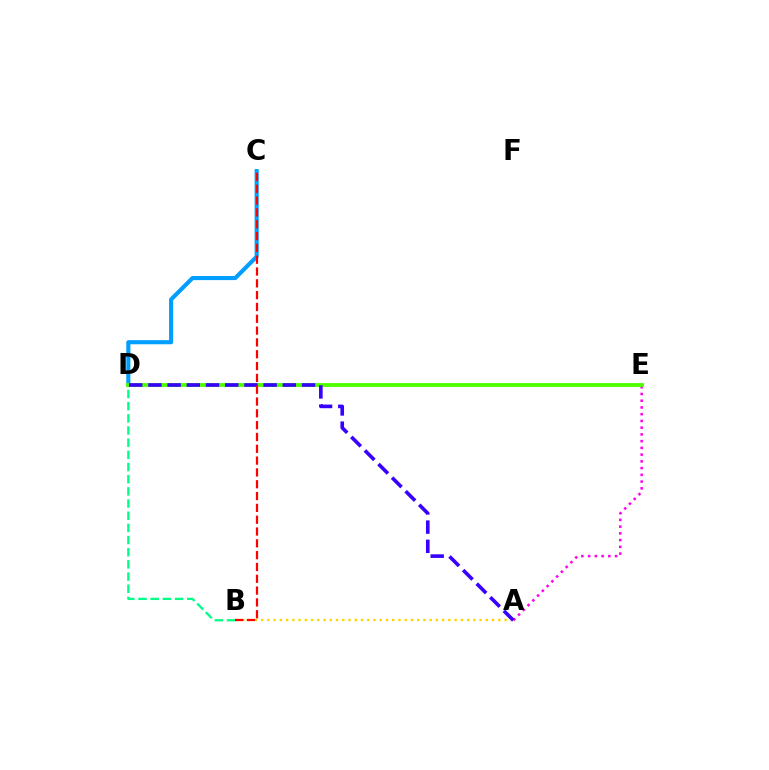{('A', 'E'): [{'color': '#ff00ed', 'line_style': 'dotted', 'thickness': 1.83}], ('A', 'B'): [{'color': '#ffd500', 'line_style': 'dotted', 'thickness': 1.7}], ('C', 'D'): [{'color': '#009eff', 'line_style': 'solid', 'thickness': 2.95}], ('B', 'D'): [{'color': '#00ff86', 'line_style': 'dashed', 'thickness': 1.65}], ('D', 'E'): [{'color': '#4fff00', 'line_style': 'solid', 'thickness': 2.77}], ('A', 'D'): [{'color': '#3700ff', 'line_style': 'dashed', 'thickness': 2.61}], ('B', 'C'): [{'color': '#ff0000', 'line_style': 'dashed', 'thickness': 1.61}]}